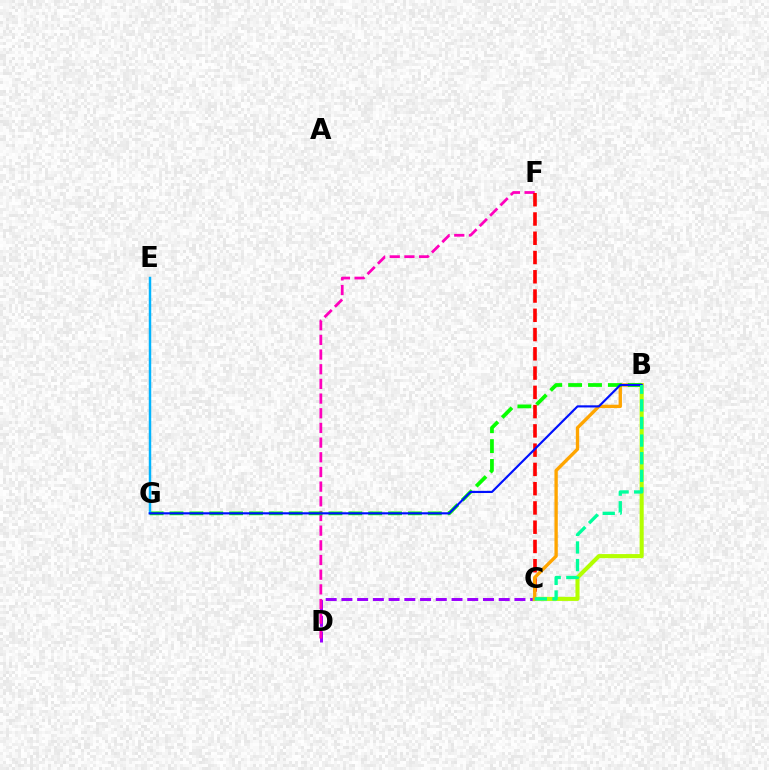{('C', 'D'): [{'color': '#9b00ff', 'line_style': 'dashed', 'thickness': 2.14}], ('B', 'C'): [{'color': '#b3ff00', 'line_style': 'solid', 'thickness': 2.93}, {'color': '#ffa500', 'line_style': 'solid', 'thickness': 2.41}, {'color': '#00ff9d', 'line_style': 'dashed', 'thickness': 2.39}], ('D', 'F'): [{'color': '#ff00bd', 'line_style': 'dashed', 'thickness': 1.99}], ('C', 'F'): [{'color': '#ff0000', 'line_style': 'dashed', 'thickness': 2.62}], ('B', 'G'): [{'color': '#08ff00', 'line_style': 'dashed', 'thickness': 2.7}, {'color': '#0010ff', 'line_style': 'solid', 'thickness': 1.55}], ('E', 'G'): [{'color': '#00b5ff', 'line_style': 'solid', 'thickness': 1.77}]}